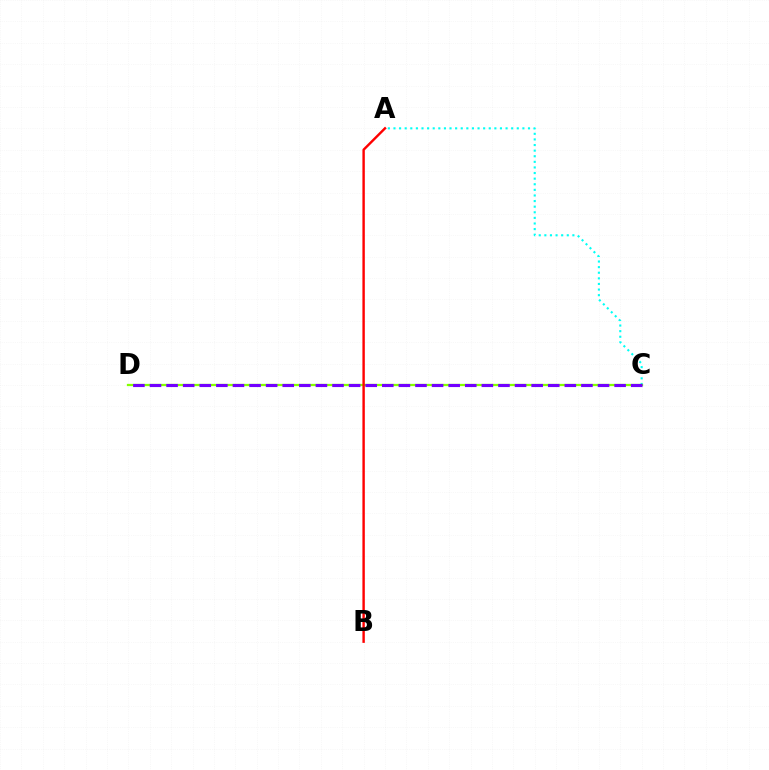{('A', 'C'): [{'color': '#00fff6', 'line_style': 'dotted', 'thickness': 1.52}], ('C', 'D'): [{'color': '#84ff00', 'line_style': 'solid', 'thickness': 1.63}, {'color': '#7200ff', 'line_style': 'dashed', 'thickness': 2.25}], ('A', 'B'): [{'color': '#ff0000', 'line_style': 'solid', 'thickness': 1.74}]}